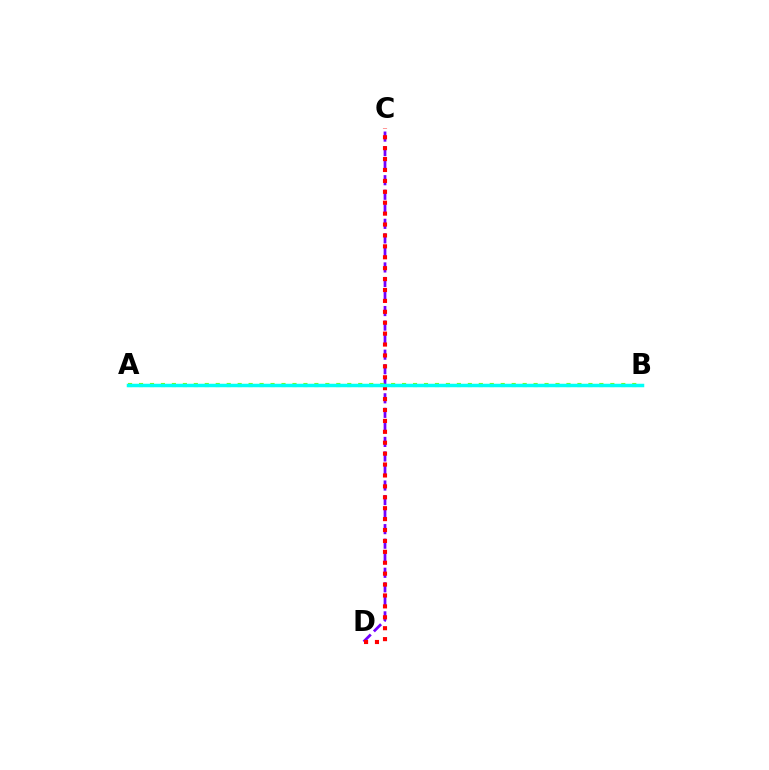{('C', 'D'): [{'color': '#7200ff', 'line_style': 'dashed', 'thickness': 1.98}, {'color': '#ff0000', 'line_style': 'dotted', 'thickness': 2.96}], ('A', 'B'): [{'color': '#84ff00', 'line_style': 'dotted', 'thickness': 2.98}, {'color': '#00fff6', 'line_style': 'solid', 'thickness': 2.52}]}